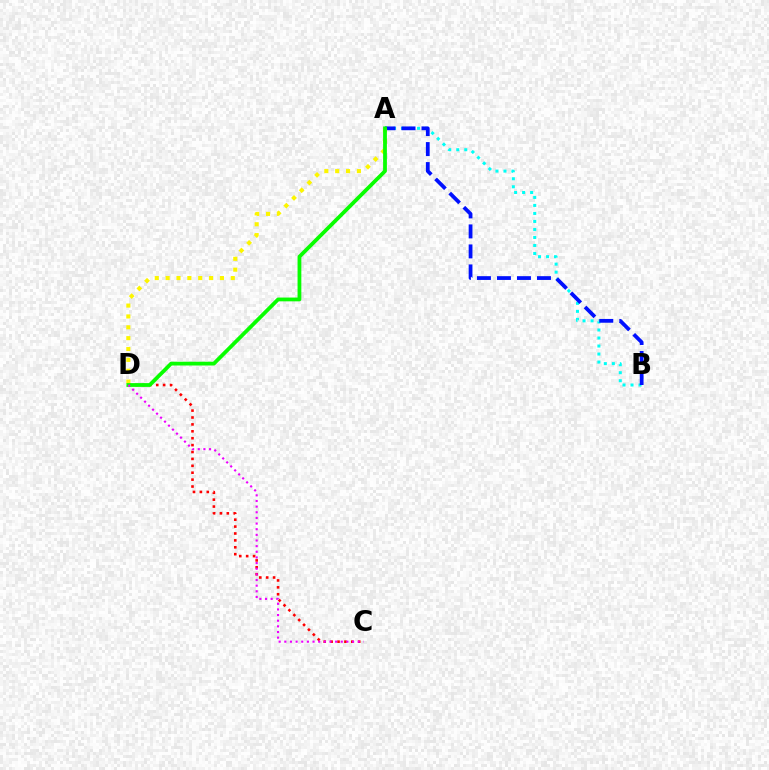{('A', 'B'): [{'color': '#00fff6', 'line_style': 'dotted', 'thickness': 2.18}, {'color': '#0010ff', 'line_style': 'dashed', 'thickness': 2.72}], ('C', 'D'): [{'color': '#ff0000', 'line_style': 'dotted', 'thickness': 1.88}, {'color': '#ee00ff', 'line_style': 'dotted', 'thickness': 1.53}], ('A', 'D'): [{'color': '#fcf500', 'line_style': 'dotted', 'thickness': 2.95}, {'color': '#08ff00', 'line_style': 'solid', 'thickness': 2.72}]}